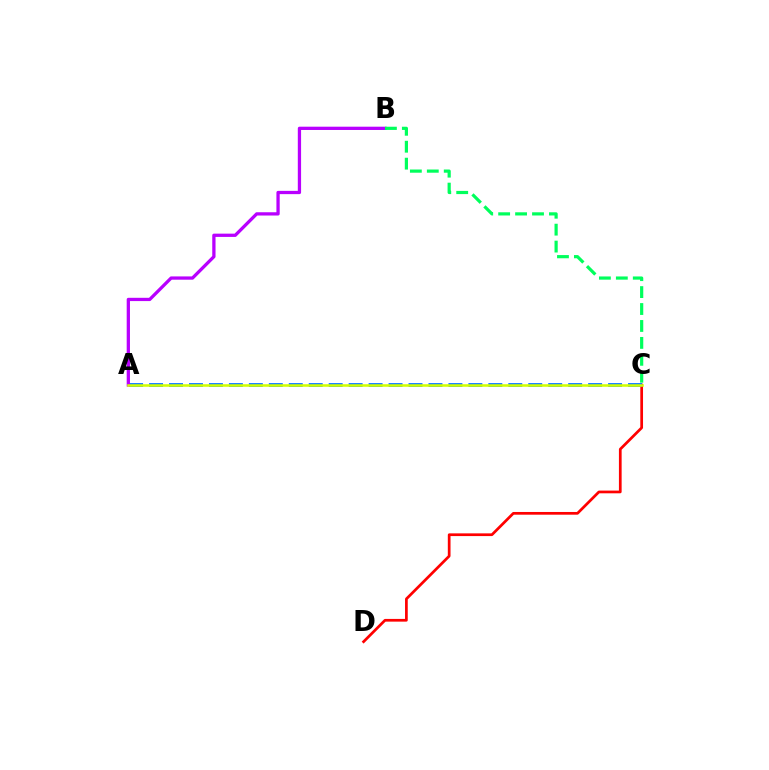{('C', 'D'): [{'color': '#ff0000', 'line_style': 'solid', 'thickness': 1.96}], ('A', 'C'): [{'color': '#0074ff', 'line_style': 'dashed', 'thickness': 2.71}, {'color': '#d1ff00', 'line_style': 'solid', 'thickness': 1.83}], ('A', 'B'): [{'color': '#b900ff', 'line_style': 'solid', 'thickness': 2.36}], ('B', 'C'): [{'color': '#00ff5c', 'line_style': 'dashed', 'thickness': 2.3}]}